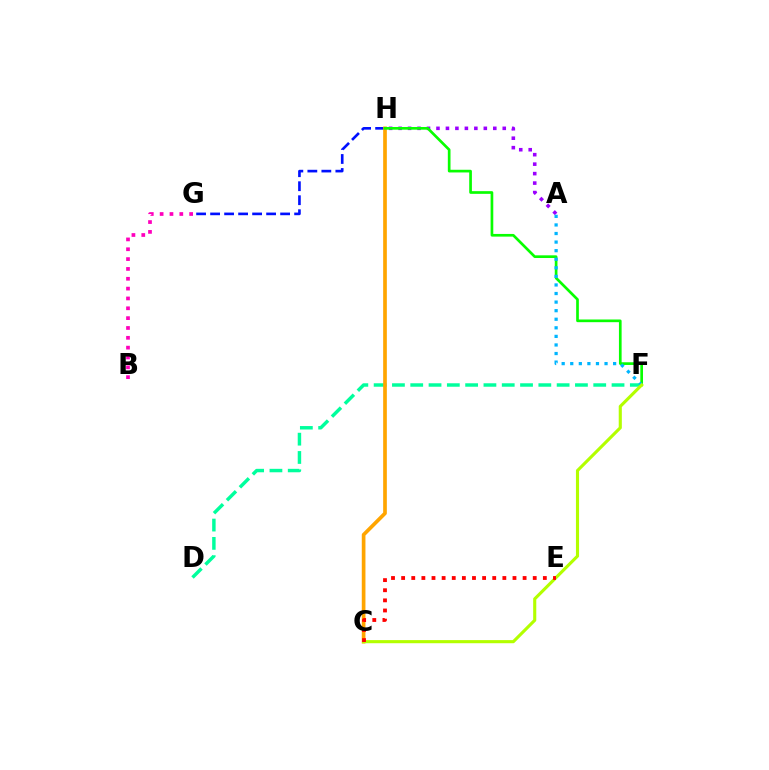{('B', 'G'): [{'color': '#ff00bd', 'line_style': 'dotted', 'thickness': 2.67}], ('G', 'H'): [{'color': '#0010ff', 'line_style': 'dashed', 'thickness': 1.9}], ('D', 'F'): [{'color': '#00ff9d', 'line_style': 'dashed', 'thickness': 2.49}], ('A', 'H'): [{'color': '#9b00ff', 'line_style': 'dotted', 'thickness': 2.57}], ('C', 'H'): [{'color': '#ffa500', 'line_style': 'solid', 'thickness': 2.65}], ('F', 'H'): [{'color': '#08ff00', 'line_style': 'solid', 'thickness': 1.93}], ('A', 'F'): [{'color': '#00b5ff', 'line_style': 'dotted', 'thickness': 2.33}], ('C', 'F'): [{'color': '#b3ff00', 'line_style': 'solid', 'thickness': 2.24}], ('C', 'E'): [{'color': '#ff0000', 'line_style': 'dotted', 'thickness': 2.75}]}